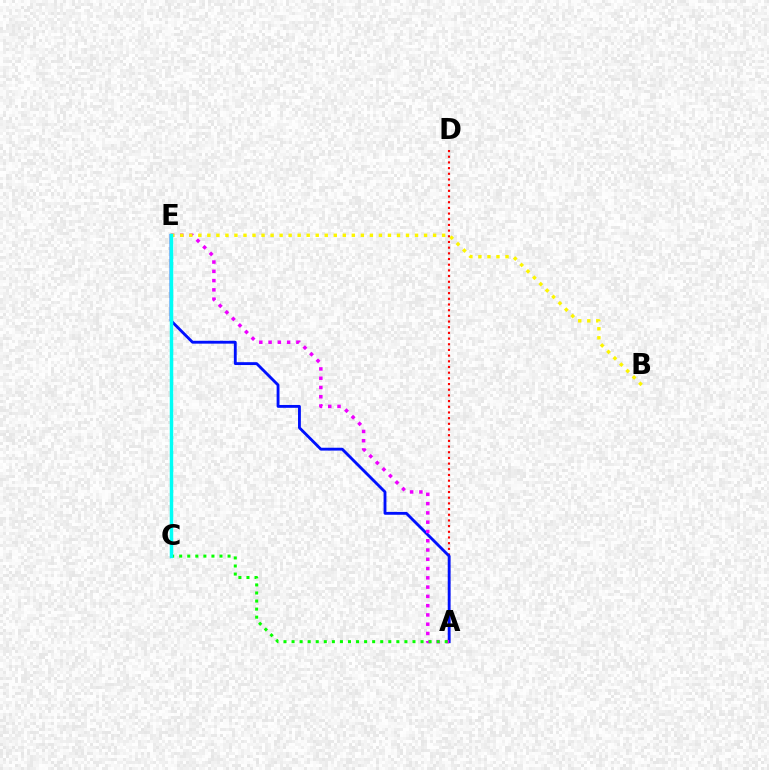{('A', 'D'): [{'color': '#ff0000', 'line_style': 'dotted', 'thickness': 1.54}], ('A', 'E'): [{'color': '#0010ff', 'line_style': 'solid', 'thickness': 2.05}, {'color': '#ee00ff', 'line_style': 'dotted', 'thickness': 2.52}], ('A', 'C'): [{'color': '#08ff00', 'line_style': 'dotted', 'thickness': 2.19}], ('B', 'E'): [{'color': '#fcf500', 'line_style': 'dotted', 'thickness': 2.45}], ('C', 'E'): [{'color': '#00fff6', 'line_style': 'solid', 'thickness': 2.5}]}